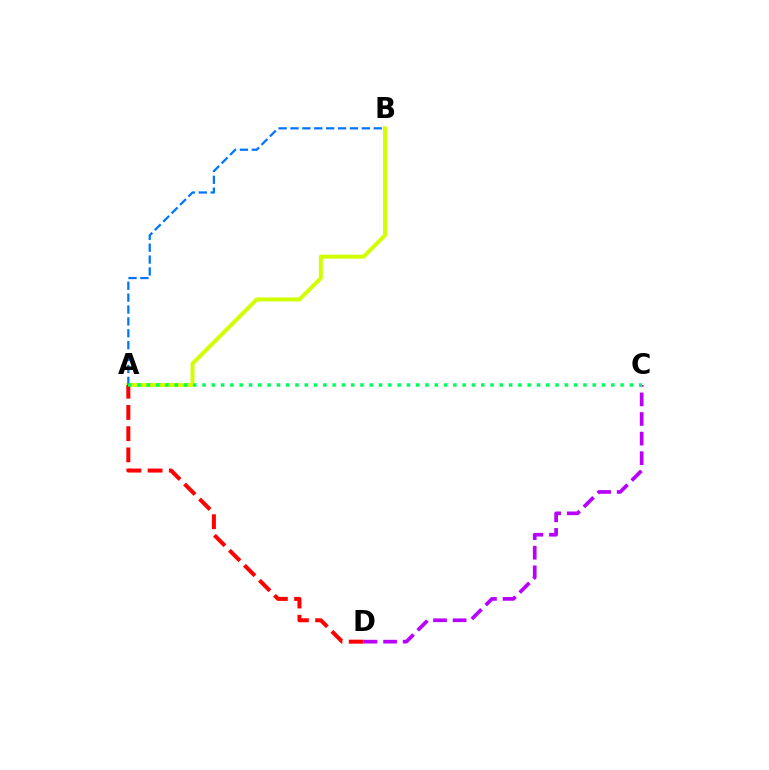{('A', 'B'): [{'color': '#d1ff00', 'line_style': 'solid', 'thickness': 2.83}, {'color': '#0074ff', 'line_style': 'dashed', 'thickness': 1.62}], ('A', 'D'): [{'color': '#ff0000', 'line_style': 'dashed', 'thickness': 2.88}], ('C', 'D'): [{'color': '#b900ff', 'line_style': 'dashed', 'thickness': 2.66}], ('A', 'C'): [{'color': '#00ff5c', 'line_style': 'dotted', 'thickness': 2.52}]}